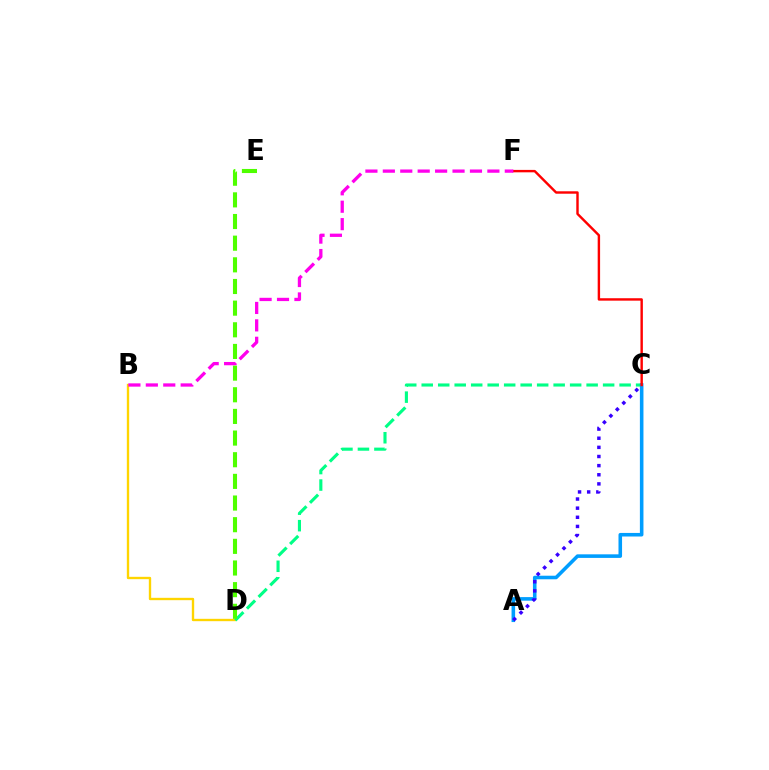{('B', 'D'): [{'color': '#ffd500', 'line_style': 'solid', 'thickness': 1.7}], ('C', 'D'): [{'color': '#00ff86', 'line_style': 'dashed', 'thickness': 2.24}], ('D', 'E'): [{'color': '#4fff00', 'line_style': 'dashed', 'thickness': 2.94}], ('A', 'C'): [{'color': '#009eff', 'line_style': 'solid', 'thickness': 2.57}, {'color': '#3700ff', 'line_style': 'dotted', 'thickness': 2.48}], ('C', 'F'): [{'color': '#ff0000', 'line_style': 'solid', 'thickness': 1.74}], ('B', 'F'): [{'color': '#ff00ed', 'line_style': 'dashed', 'thickness': 2.37}]}